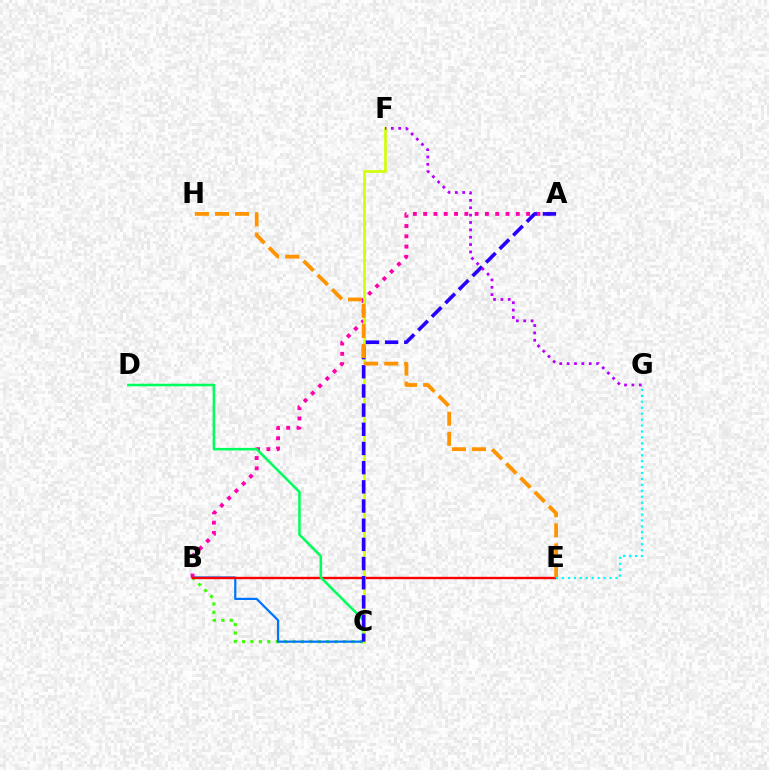{('B', 'C'): [{'color': '#3dff00', 'line_style': 'dotted', 'thickness': 2.29}, {'color': '#0074ff', 'line_style': 'solid', 'thickness': 1.6}], ('A', 'B'): [{'color': '#ff00ac', 'line_style': 'dotted', 'thickness': 2.8}], ('B', 'E'): [{'color': '#ff0000', 'line_style': 'solid', 'thickness': 1.7}], ('C', 'D'): [{'color': '#00ff5c', 'line_style': 'solid', 'thickness': 1.83}], ('C', 'F'): [{'color': '#d1ff00', 'line_style': 'solid', 'thickness': 1.89}], ('A', 'C'): [{'color': '#2500ff', 'line_style': 'dashed', 'thickness': 2.61}], ('E', 'H'): [{'color': '#ff9400', 'line_style': 'dashed', 'thickness': 2.73}], ('F', 'G'): [{'color': '#b900ff', 'line_style': 'dotted', 'thickness': 2.0}], ('E', 'G'): [{'color': '#00fff6', 'line_style': 'dotted', 'thickness': 1.61}]}